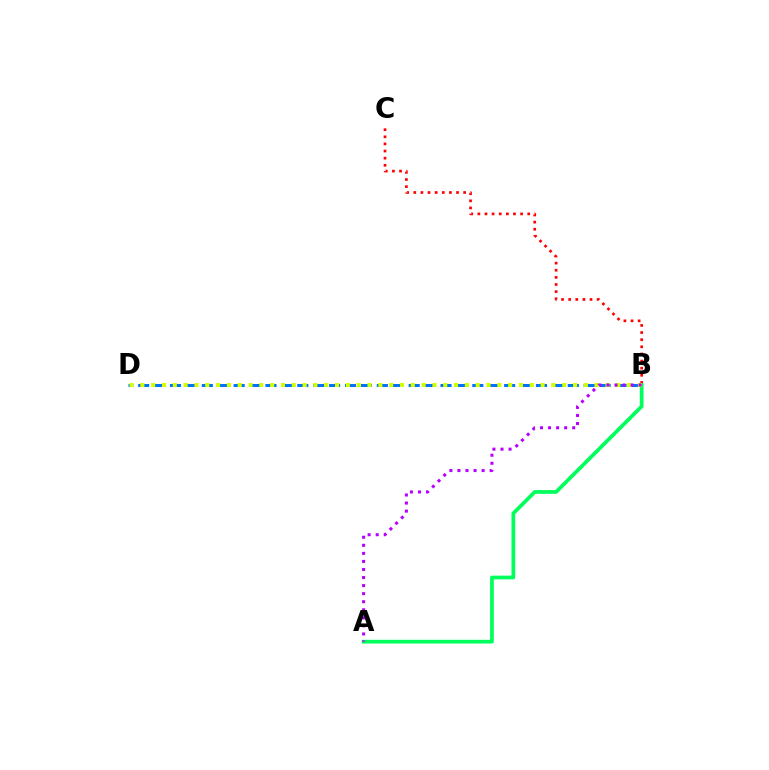{('B', 'D'): [{'color': '#0074ff', 'line_style': 'dashed', 'thickness': 2.16}, {'color': '#d1ff00', 'line_style': 'dotted', 'thickness': 2.94}], ('B', 'C'): [{'color': '#ff0000', 'line_style': 'dotted', 'thickness': 1.94}], ('A', 'B'): [{'color': '#00ff5c', 'line_style': 'solid', 'thickness': 2.68}, {'color': '#b900ff', 'line_style': 'dotted', 'thickness': 2.19}]}